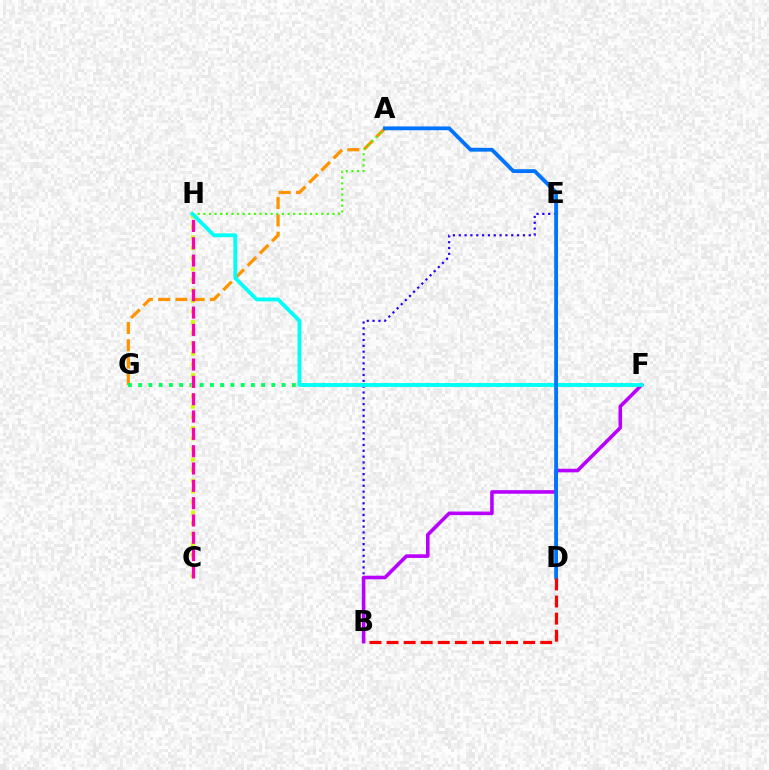{('A', 'G'): [{'color': '#ff9400', 'line_style': 'dashed', 'thickness': 2.35}], ('F', 'G'): [{'color': '#00ff5c', 'line_style': 'dotted', 'thickness': 2.78}], ('B', 'E'): [{'color': '#2500ff', 'line_style': 'dotted', 'thickness': 1.58}], ('C', 'H'): [{'color': '#d1ff00', 'line_style': 'dotted', 'thickness': 2.87}, {'color': '#ff00ac', 'line_style': 'dashed', 'thickness': 2.35}], ('A', 'H'): [{'color': '#3dff00', 'line_style': 'dotted', 'thickness': 1.52}], ('B', 'F'): [{'color': '#b900ff', 'line_style': 'solid', 'thickness': 2.58}], ('F', 'H'): [{'color': '#00fff6', 'line_style': 'solid', 'thickness': 2.76}], ('A', 'D'): [{'color': '#0074ff', 'line_style': 'solid', 'thickness': 2.74}], ('B', 'D'): [{'color': '#ff0000', 'line_style': 'dashed', 'thickness': 2.32}]}